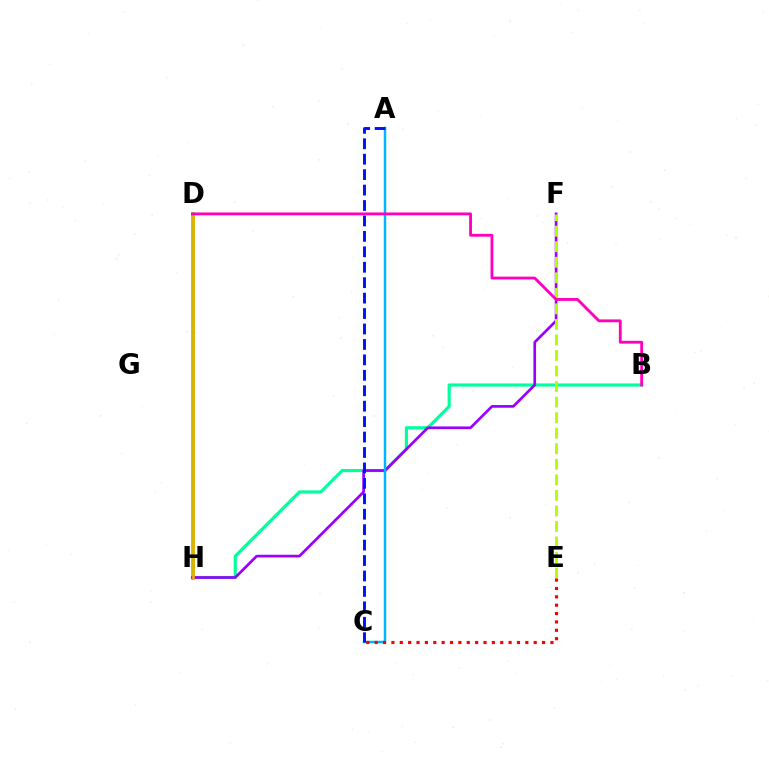{('D', 'H'): [{'color': '#08ff00', 'line_style': 'solid', 'thickness': 2.52}, {'color': '#ffa500', 'line_style': 'solid', 'thickness': 1.9}], ('B', 'H'): [{'color': '#00ff9d', 'line_style': 'solid', 'thickness': 2.27}], ('F', 'H'): [{'color': '#9b00ff', 'line_style': 'solid', 'thickness': 1.94}], ('A', 'C'): [{'color': '#00b5ff', 'line_style': 'solid', 'thickness': 1.79}, {'color': '#0010ff', 'line_style': 'dashed', 'thickness': 2.1}], ('E', 'F'): [{'color': '#b3ff00', 'line_style': 'dashed', 'thickness': 2.11}], ('B', 'D'): [{'color': '#ff00bd', 'line_style': 'solid', 'thickness': 2.05}], ('C', 'E'): [{'color': '#ff0000', 'line_style': 'dotted', 'thickness': 2.27}]}